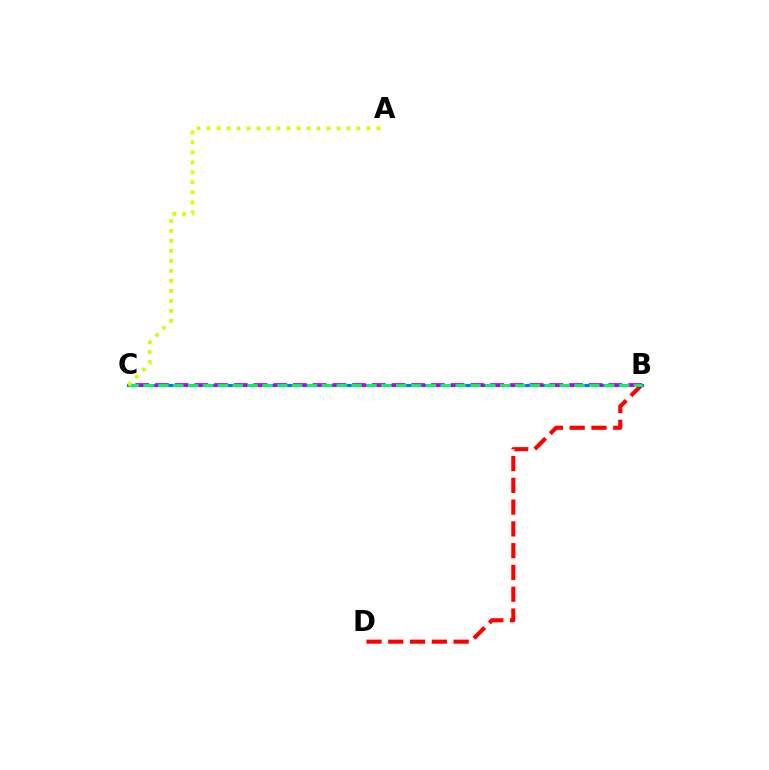{('B', 'D'): [{'color': '#ff0000', 'line_style': 'dashed', 'thickness': 2.96}], ('B', 'C'): [{'color': '#0074ff', 'line_style': 'solid', 'thickness': 2.24}, {'color': '#b900ff', 'line_style': 'dashed', 'thickness': 2.68}, {'color': '#00ff5c', 'line_style': 'dashed', 'thickness': 2.02}], ('A', 'C'): [{'color': '#d1ff00', 'line_style': 'dotted', 'thickness': 2.72}]}